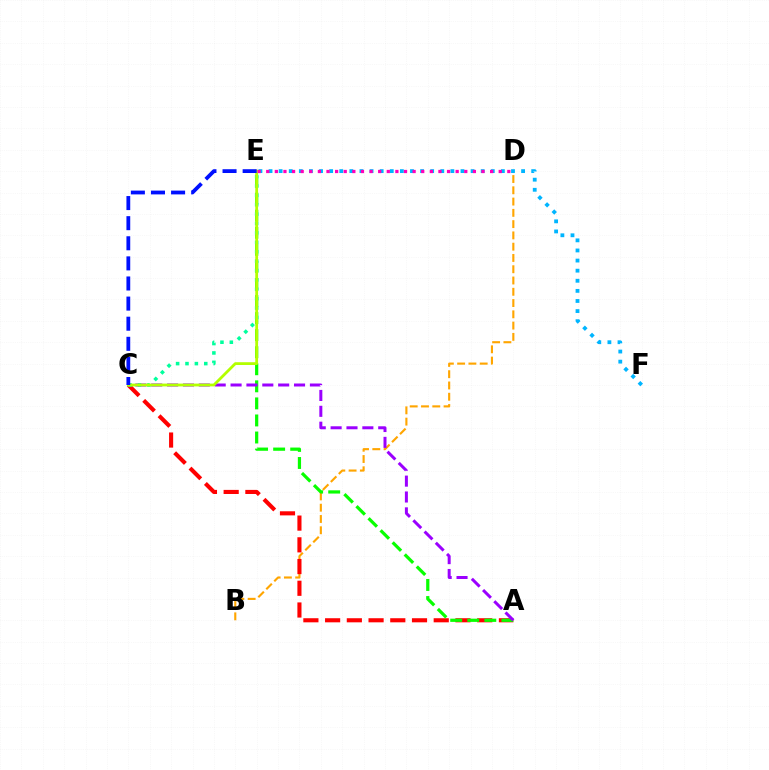{('B', 'D'): [{'color': '#ffa500', 'line_style': 'dashed', 'thickness': 1.53}], ('A', 'C'): [{'color': '#ff0000', 'line_style': 'dashed', 'thickness': 2.95}, {'color': '#9b00ff', 'line_style': 'dashed', 'thickness': 2.16}], ('A', 'E'): [{'color': '#08ff00', 'line_style': 'dashed', 'thickness': 2.32}], ('E', 'F'): [{'color': '#00b5ff', 'line_style': 'dotted', 'thickness': 2.74}], ('C', 'E'): [{'color': '#00ff9d', 'line_style': 'dotted', 'thickness': 2.55}, {'color': '#b3ff00', 'line_style': 'solid', 'thickness': 2.01}, {'color': '#0010ff', 'line_style': 'dashed', 'thickness': 2.73}], ('D', 'E'): [{'color': '#ff00bd', 'line_style': 'dotted', 'thickness': 2.34}]}